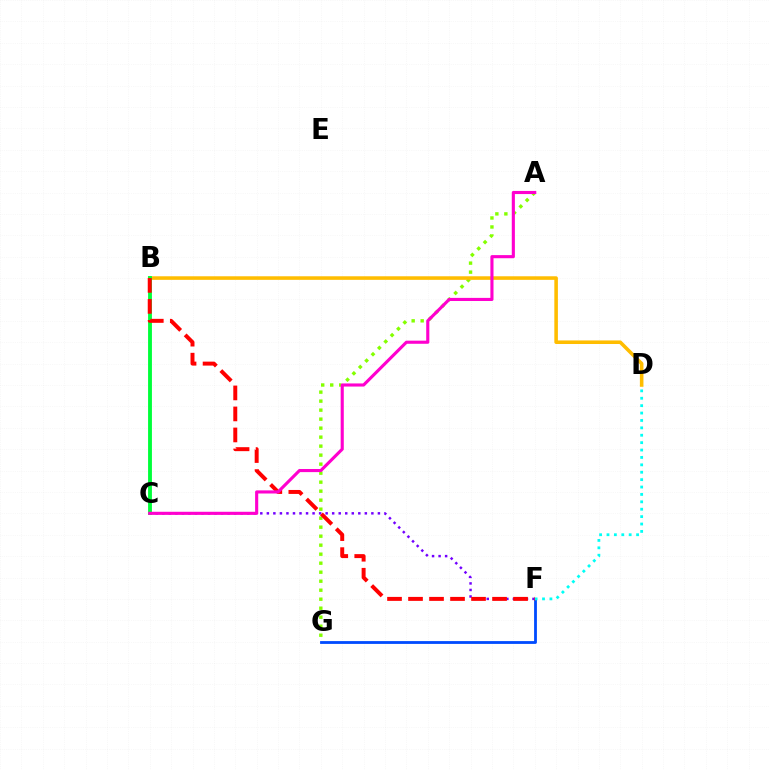{('F', 'G'): [{'color': '#004bff', 'line_style': 'solid', 'thickness': 2.02}], ('A', 'G'): [{'color': '#84ff00', 'line_style': 'dotted', 'thickness': 2.45}], ('C', 'F'): [{'color': '#7200ff', 'line_style': 'dotted', 'thickness': 1.78}], ('B', 'D'): [{'color': '#ffbd00', 'line_style': 'solid', 'thickness': 2.57}], ('D', 'F'): [{'color': '#00fff6', 'line_style': 'dotted', 'thickness': 2.01}], ('B', 'C'): [{'color': '#00ff39', 'line_style': 'solid', 'thickness': 2.77}], ('B', 'F'): [{'color': '#ff0000', 'line_style': 'dashed', 'thickness': 2.85}], ('A', 'C'): [{'color': '#ff00cf', 'line_style': 'solid', 'thickness': 2.24}]}